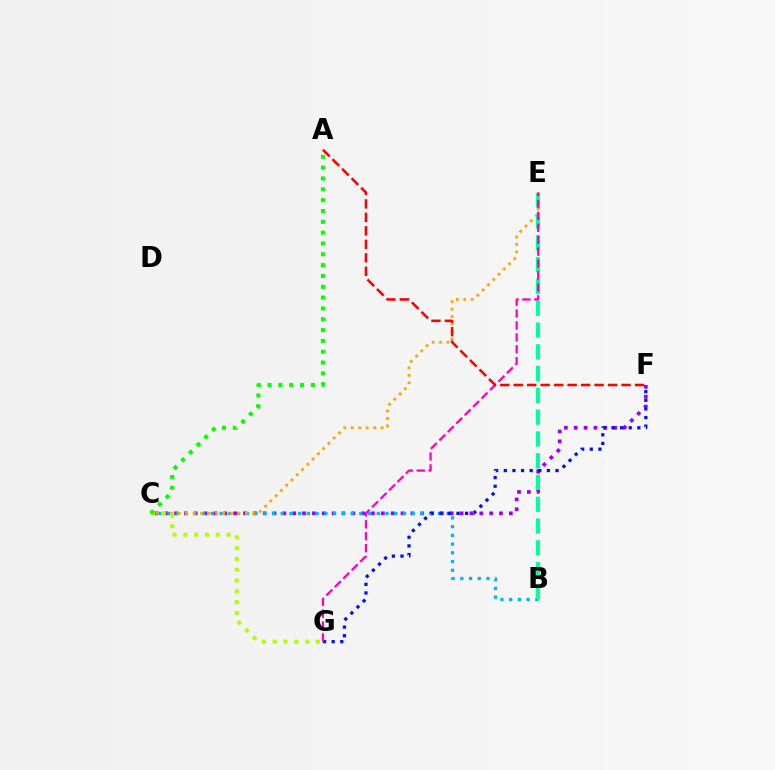{('C', 'F'): [{'color': '#9b00ff', 'line_style': 'dotted', 'thickness': 2.68}], ('B', 'C'): [{'color': '#00b5ff', 'line_style': 'dotted', 'thickness': 2.37}], ('C', 'E'): [{'color': '#ffa500', 'line_style': 'dotted', 'thickness': 2.02}], ('F', 'G'): [{'color': '#0010ff', 'line_style': 'dotted', 'thickness': 2.34}], ('C', 'G'): [{'color': '#b3ff00', 'line_style': 'dotted', 'thickness': 2.94}], ('B', 'E'): [{'color': '#00ff9d', 'line_style': 'dashed', 'thickness': 2.96}], ('A', 'C'): [{'color': '#08ff00', 'line_style': 'dotted', 'thickness': 2.94}], ('E', 'G'): [{'color': '#ff00bd', 'line_style': 'dashed', 'thickness': 1.62}], ('A', 'F'): [{'color': '#ff0000', 'line_style': 'dashed', 'thickness': 1.83}]}